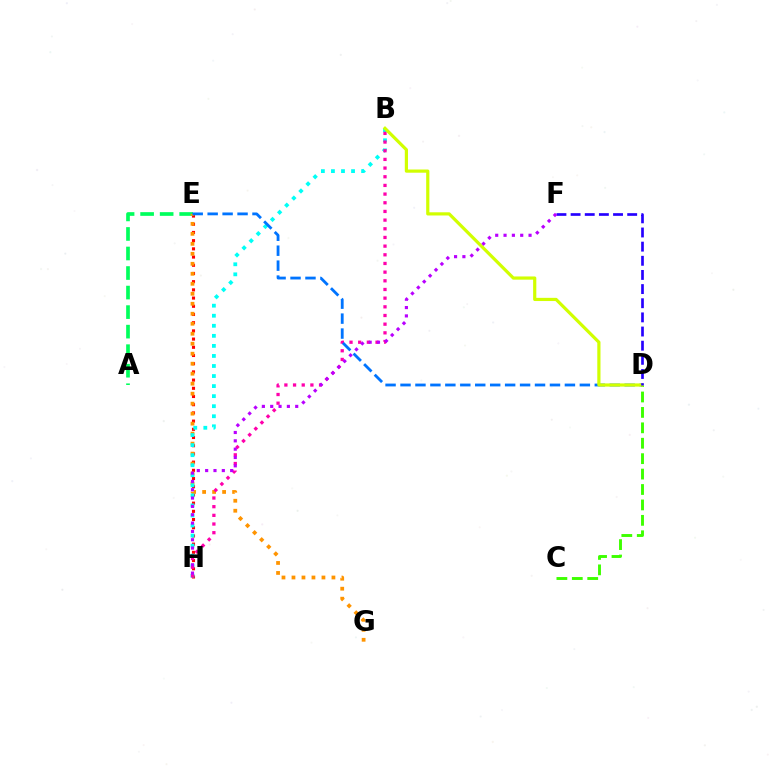{('E', 'H'): [{'color': '#ff0000', 'line_style': 'dotted', 'thickness': 2.23}], ('A', 'E'): [{'color': '#00ff5c', 'line_style': 'dashed', 'thickness': 2.65}], ('E', 'G'): [{'color': '#ff9400', 'line_style': 'dotted', 'thickness': 2.71}], ('B', 'H'): [{'color': '#00fff6', 'line_style': 'dotted', 'thickness': 2.73}, {'color': '#ff00ac', 'line_style': 'dotted', 'thickness': 2.36}], ('C', 'D'): [{'color': '#3dff00', 'line_style': 'dashed', 'thickness': 2.09}], ('D', 'E'): [{'color': '#0074ff', 'line_style': 'dashed', 'thickness': 2.03}], ('B', 'D'): [{'color': '#d1ff00', 'line_style': 'solid', 'thickness': 2.3}], ('D', 'F'): [{'color': '#2500ff', 'line_style': 'dashed', 'thickness': 1.92}], ('F', 'H'): [{'color': '#b900ff', 'line_style': 'dotted', 'thickness': 2.26}]}